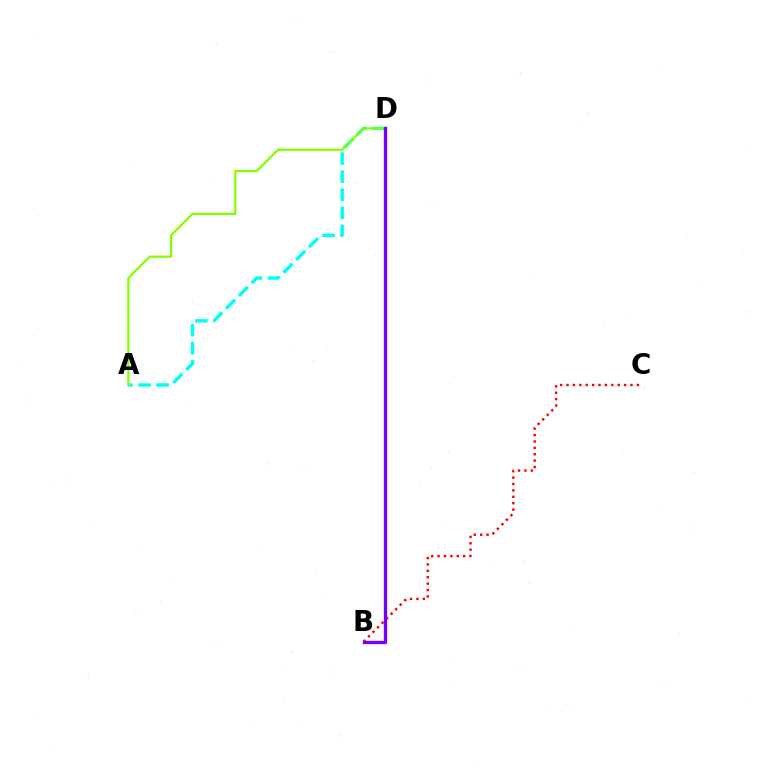{('A', 'D'): [{'color': '#00fff6', 'line_style': 'dashed', 'thickness': 2.46}, {'color': '#84ff00', 'line_style': 'solid', 'thickness': 1.62}], ('B', 'C'): [{'color': '#ff0000', 'line_style': 'dotted', 'thickness': 1.74}], ('B', 'D'): [{'color': '#7200ff', 'line_style': 'solid', 'thickness': 2.41}]}